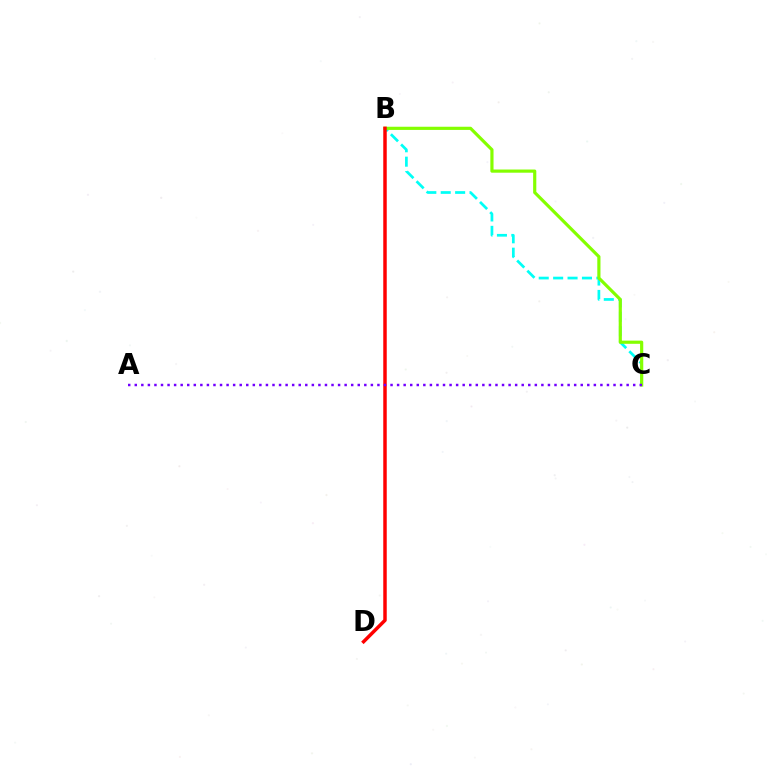{('B', 'C'): [{'color': '#00fff6', 'line_style': 'dashed', 'thickness': 1.96}, {'color': '#84ff00', 'line_style': 'solid', 'thickness': 2.29}], ('B', 'D'): [{'color': '#ff0000', 'line_style': 'solid', 'thickness': 2.51}], ('A', 'C'): [{'color': '#7200ff', 'line_style': 'dotted', 'thickness': 1.78}]}